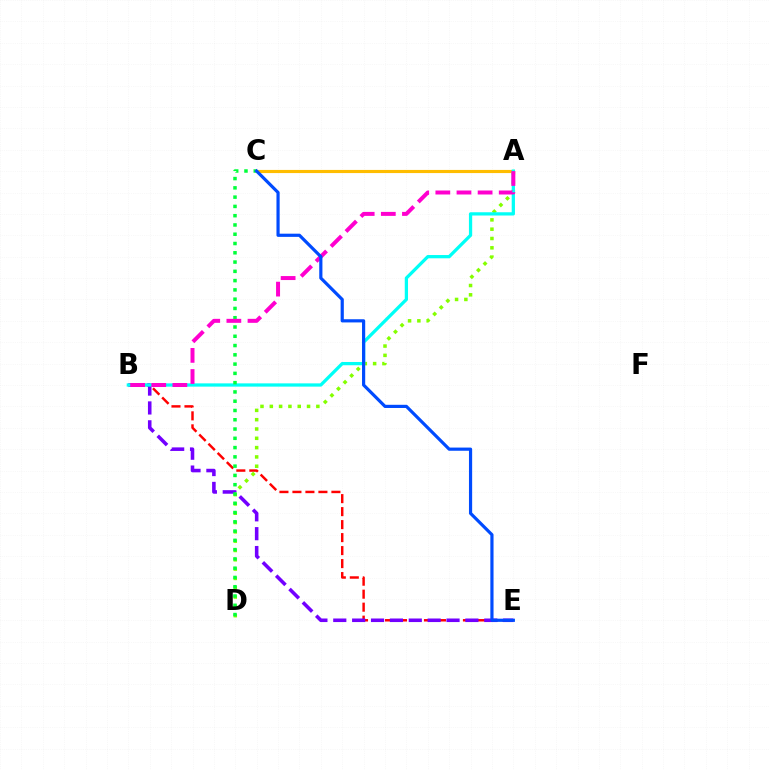{('B', 'E'): [{'color': '#ff0000', 'line_style': 'dashed', 'thickness': 1.77}, {'color': '#7200ff', 'line_style': 'dashed', 'thickness': 2.56}], ('A', 'D'): [{'color': '#84ff00', 'line_style': 'dotted', 'thickness': 2.53}], ('A', 'C'): [{'color': '#ffbd00', 'line_style': 'solid', 'thickness': 2.26}], ('A', 'B'): [{'color': '#00fff6', 'line_style': 'solid', 'thickness': 2.35}, {'color': '#ff00cf', 'line_style': 'dashed', 'thickness': 2.87}], ('C', 'D'): [{'color': '#00ff39', 'line_style': 'dotted', 'thickness': 2.52}], ('C', 'E'): [{'color': '#004bff', 'line_style': 'solid', 'thickness': 2.29}]}